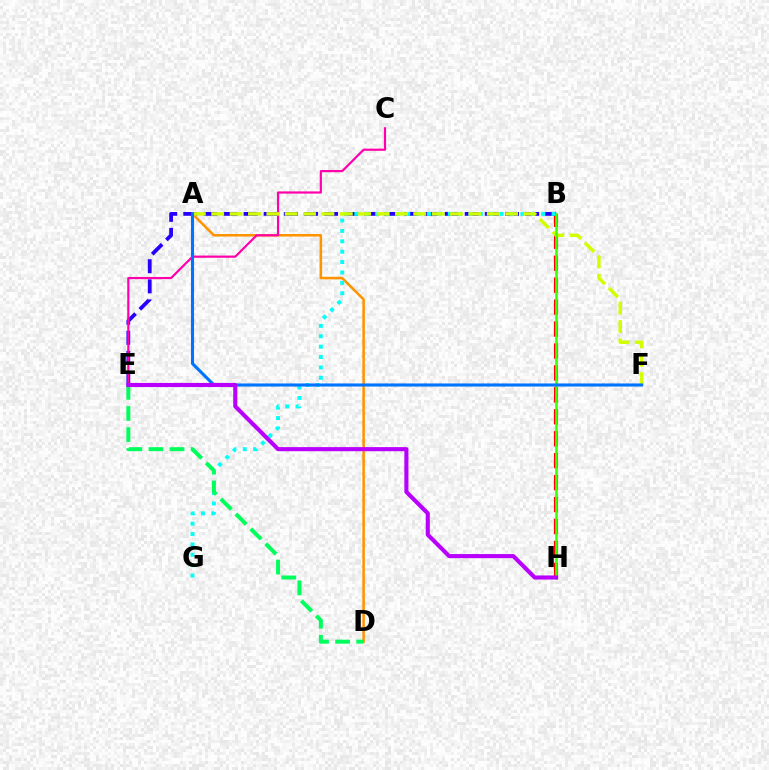{('B', 'E'): [{'color': '#2500ff', 'line_style': 'dashed', 'thickness': 2.73}], ('B', 'H'): [{'color': '#ff0000', 'line_style': 'dashed', 'thickness': 2.98}, {'color': '#3dff00', 'line_style': 'solid', 'thickness': 1.86}], ('A', 'D'): [{'color': '#ff9400', 'line_style': 'solid', 'thickness': 1.83}], ('C', 'E'): [{'color': '#ff00ac', 'line_style': 'solid', 'thickness': 1.57}], ('B', 'G'): [{'color': '#00fff6', 'line_style': 'dotted', 'thickness': 2.82}], ('A', 'F'): [{'color': '#d1ff00', 'line_style': 'dashed', 'thickness': 2.5}, {'color': '#0074ff', 'line_style': 'solid', 'thickness': 2.23}], ('D', 'E'): [{'color': '#00ff5c', 'line_style': 'dashed', 'thickness': 2.87}], ('E', 'H'): [{'color': '#b900ff', 'line_style': 'solid', 'thickness': 2.95}]}